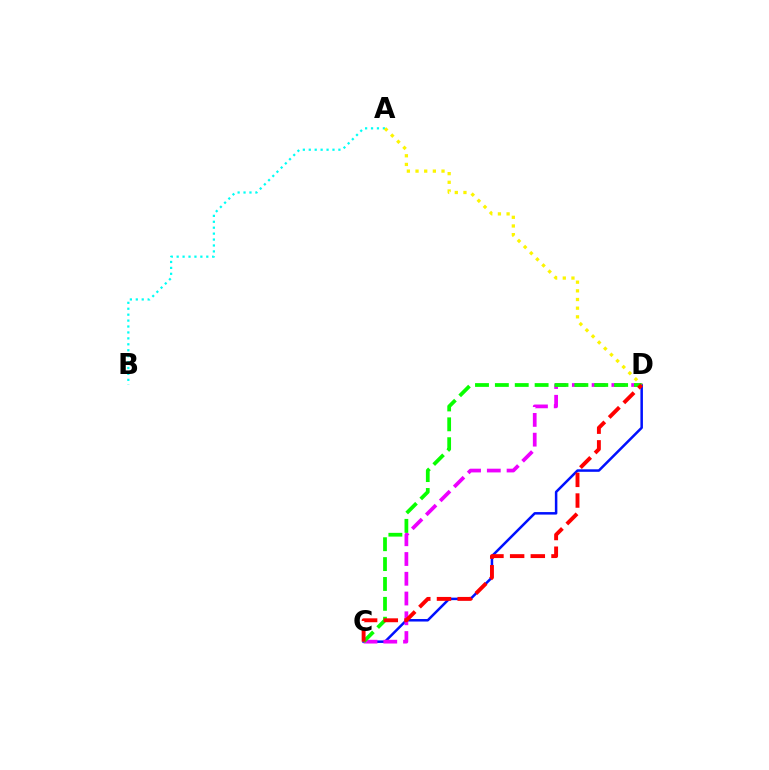{('A', 'B'): [{'color': '#00fff6', 'line_style': 'dotted', 'thickness': 1.61}], ('C', 'D'): [{'color': '#0010ff', 'line_style': 'solid', 'thickness': 1.81}, {'color': '#ee00ff', 'line_style': 'dashed', 'thickness': 2.68}, {'color': '#08ff00', 'line_style': 'dashed', 'thickness': 2.7}, {'color': '#ff0000', 'line_style': 'dashed', 'thickness': 2.81}], ('A', 'D'): [{'color': '#fcf500', 'line_style': 'dotted', 'thickness': 2.35}]}